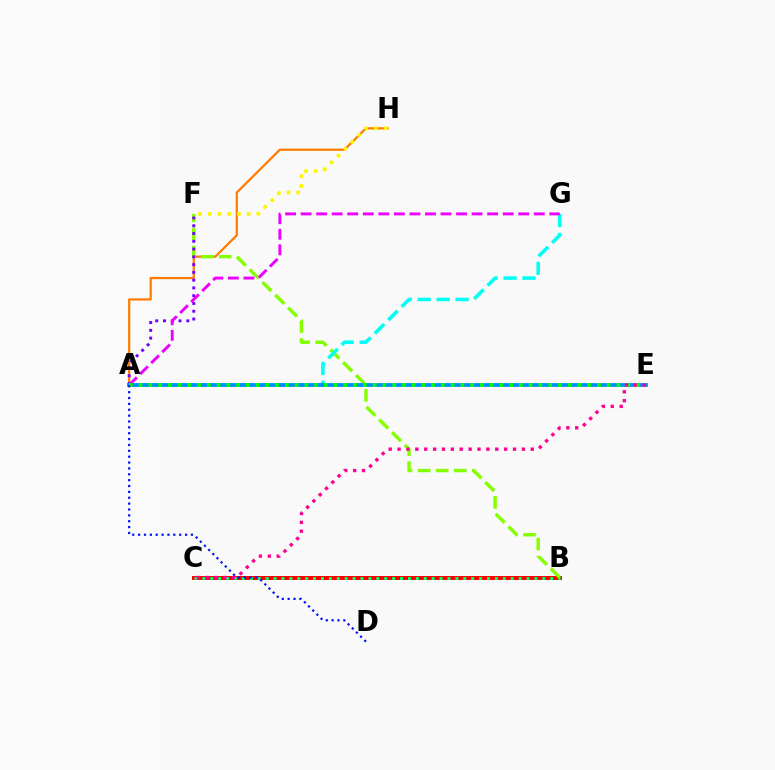{('A', 'H'): [{'color': '#ff7c00', 'line_style': 'solid', 'thickness': 1.61}], ('B', 'C'): [{'color': '#ff0000', 'line_style': 'solid', 'thickness': 2.87}, {'color': '#00ff74', 'line_style': 'dotted', 'thickness': 2.15}], ('B', 'F'): [{'color': '#84ff00', 'line_style': 'dashed', 'thickness': 2.45}], ('A', 'G'): [{'color': '#00fff6', 'line_style': 'dashed', 'thickness': 2.57}, {'color': '#ee00ff', 'line_style': 'dashed', 'thickness': 2.11}], ('A', 'F'): [{'color': '#7200ff', 'line_style': 'dotted', 'thickness': 2.11}], ('F', 'H'): [{'color': '#fcf500', 'line_style': 'dotted', 'thickness': 2.64}], ('A', 'E'): [{'color': '#008cff', 'line_style': 'solid', 'thickness': 2.71}, {'color': '#08ff00', 'line_style': 'dotted', 'thickness': 2.65}], ('A', 'D'): [{'color': '#0010ff', 'line_style': 'dotted', 'thickness': 1.59}], ('C', 'E'): [{'color': '#ff0094', 'line_style': 'dotted', 'thickness': 2.41}]}